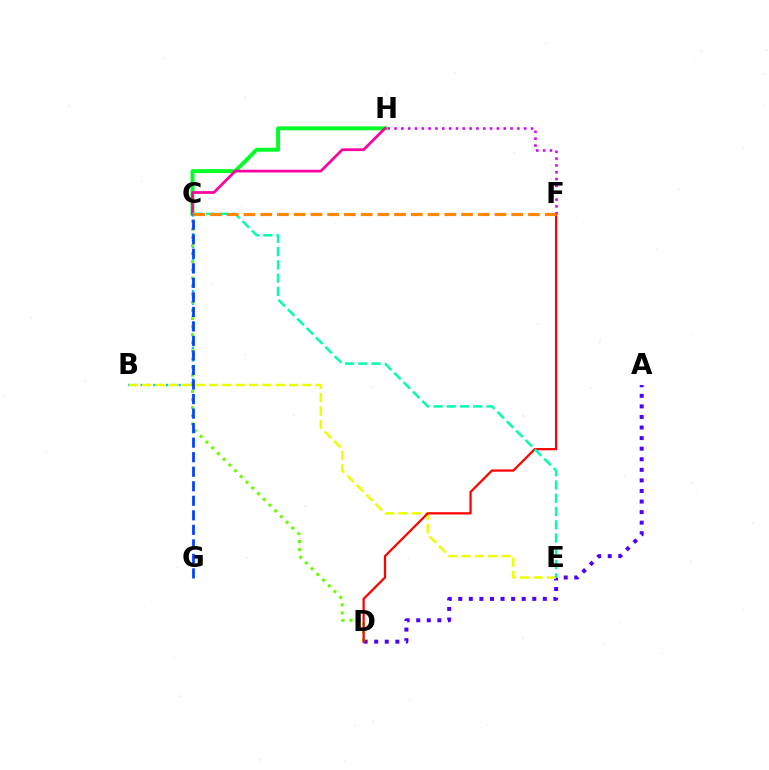{('B', 'C'): [{'color': '#00c7ff', 'line_style': 'dotted', 'thickness': 1.71}], ('A', 'D'): [{'color': '#4f00ff', 'line_style': 'dotted', 'thickness': 2.87}], ('C', 'D'): [{'color': '#66ff00', 'line_style': 'dotted', 'thickness': 2.2}], ('B', 'E'): [{'color': '#eeff00', 'line_style': 'dashed', 'thickness': 1.81}], ('C', 'H'): [{'color': '#00ff27', 'line_style': 'solid', 'thickness': 2.82}, {'color': '#ff00a0', 'line_style': 'solid', 'thickness': 1.97}], ('D', 'F'): [{'color': '#ff0000', 'line_style': 'solid', 'thickness': 1.62}], ('C', 'E'): [{'color': '#00ffaf', 'line_style': 'dashed', 'thickness': 1.8}], ('F', 'H'): [{'color': '#d600ff', 'line_style': 'dotted', 'thickness': 1.85}], ('C', 'G'): [{'color': '#003fff', 'line_style': 'dashed', 'thickness': 1.97}], ('C', 'F'): [{'color': '#ff8800', 'line_style': 'dashed', 'thickness': 2.27}]}